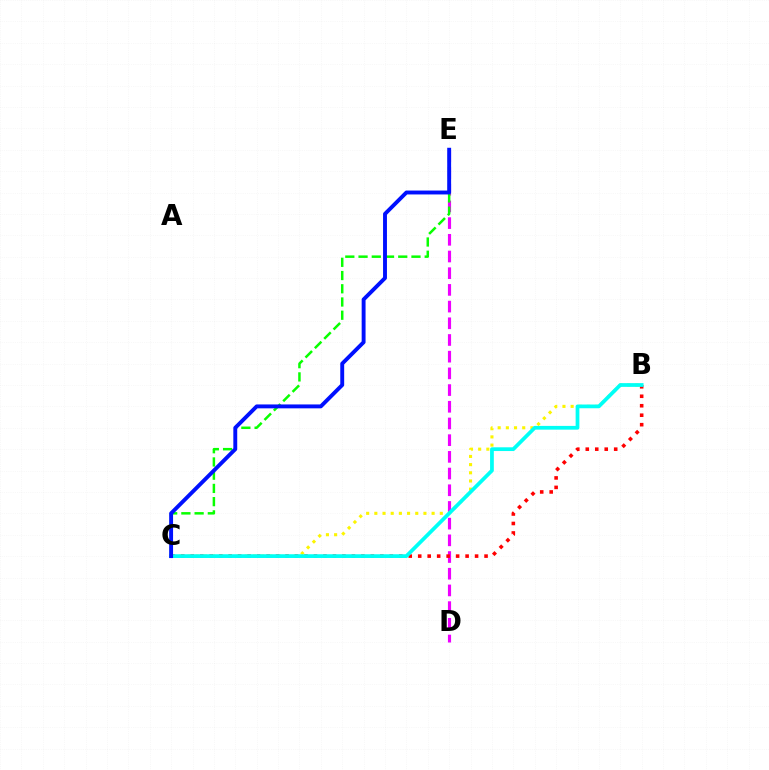{('D', 'E'): [{'color': '#ee00ff', 'line_style': 'dashed', 'thickness': 2.27}], ('C', 'E'): [{'color': '#08ff00', 'line_style': 'dashed', 'thickness': 1.8}, {'color': '#0010ff', 'line_style': 'solid', 'thickness': 2.8}], ('B', 'C'): [{'color': '#fcf500', 'line_style': 'dotted', 'thickness': 2.22}, {'color': '#ff0000', 'line_style': 'dotted', 'thickness': 2.57}, {'color': '#00fff6', 'line_style': 'solid', 'thickness': 2.69}]}